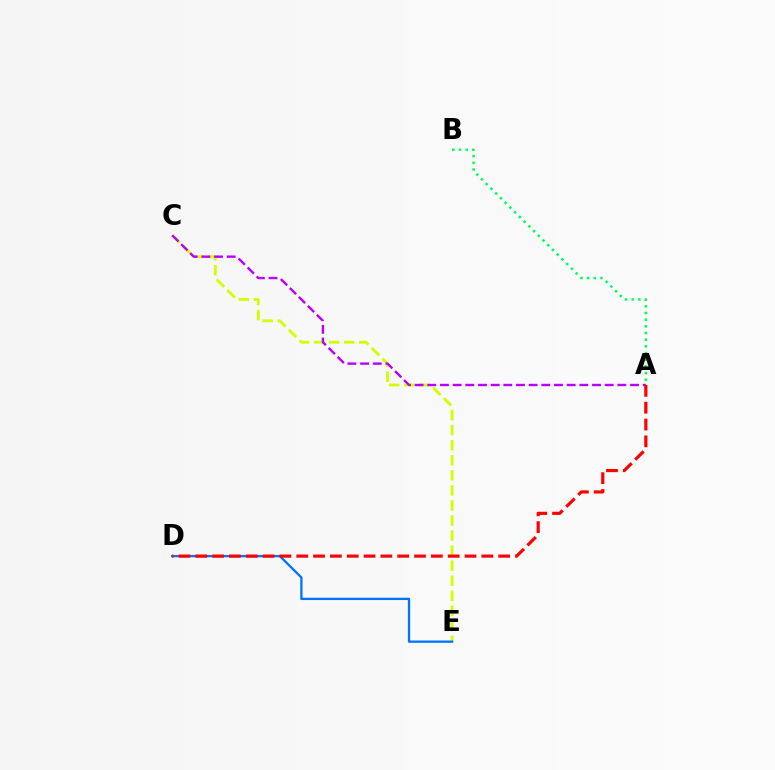{('C', 'E'): [{'color': '#d1ff00', 'line_style': 'dashed', 'thickness': 2.05}], ('A', 'C'): [{'color': '#b900ff', 'line_style': 'dashed', 'thickness': 1.72}], ('D', 'E'): [{'color': '#0074ff', 'line_style': 'solid', 'thickness': 1.66}], ('A', 'B'): [{'color': '#00ff5c', 'line_style': 'dotted', 'thickness': 1.81}], ('A', 'D'): [{'color': '#ff0000', 'line_style': 'dashed', 'thickness': 2.29}]}